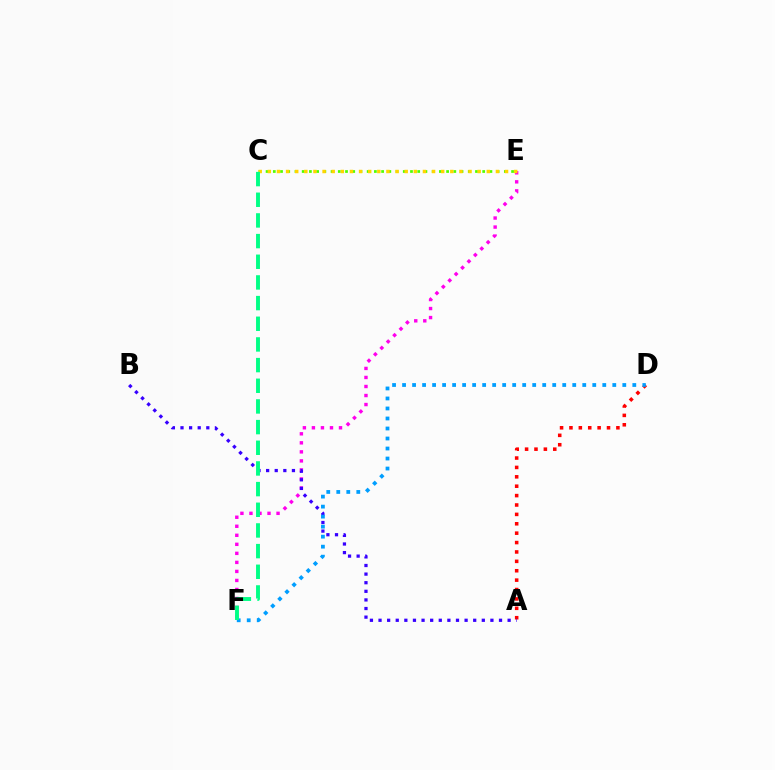{('E', 'F'): [{'color': '#ff00ed', 'line_style': 'dotted', 'thickness': 2.45}], ('C', 'E'): [{'color': '#4fff00', 'line_style': 'dotted', 'thickness': 1.96}, {'color': '#ffd500', 'line_style': 'dotted', 'thickness': 2.48}], ('A', 'D'): [{'color': '#ff0000', 'line_style': 'dotted', 'thickness': 2.55}], ('A', 'B'): [{'color': '#3700ff', 'line_style': 'dotted', 'thickness': 2.34}], ('D', 'F'): [{'color': '#009eff', 'line_style': 'dotted', 'thickness': 2.72}], ('C', 'F'): [{'color': '#00ff86', 'line_style': 'dashed', 'thickness': 2.81}]}